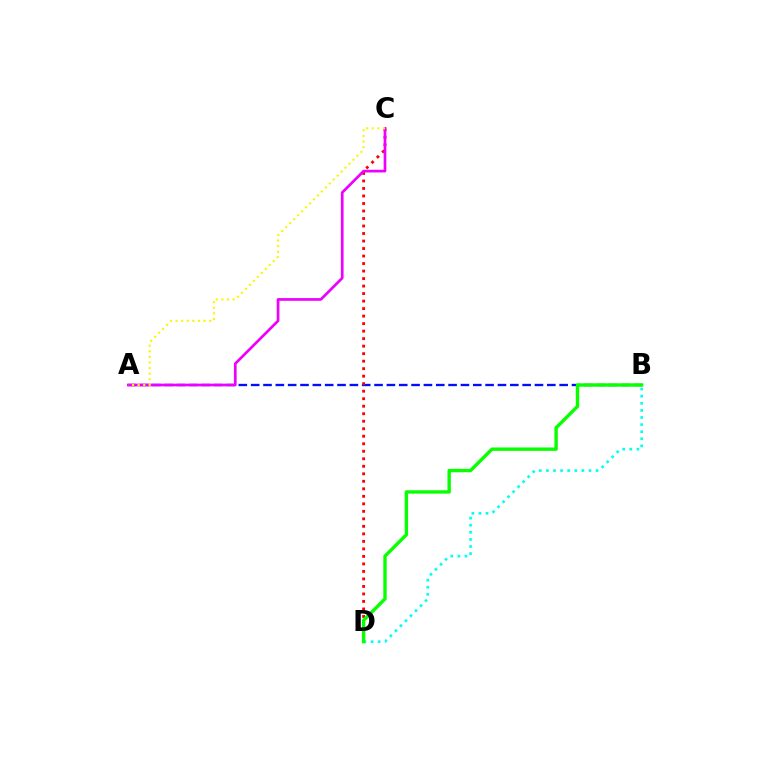{('A', 'B'): [{'color': '#0010ff', 'line_style': 'dashed', 'thickness': 1.68}], ('C', 'D'): [{'color': '#ff0000', 'line_style': 'dotted', 'thickness': 2.04}], ('A', 'C'): [{'color': '#ee00ff', 'line_style': 'solid', 'thickness': 1.94}, {'color': '#fcf500', 'line_style': 'dotted', 'thickness': 1.52}], ('B', 'D'): [{'color': '#00fff6', 'line_style': 'dotted', 'thickness': 1.93}, {'color': '#08ff00', 'line_style': 'solid', 'thickness': 2.43}]}